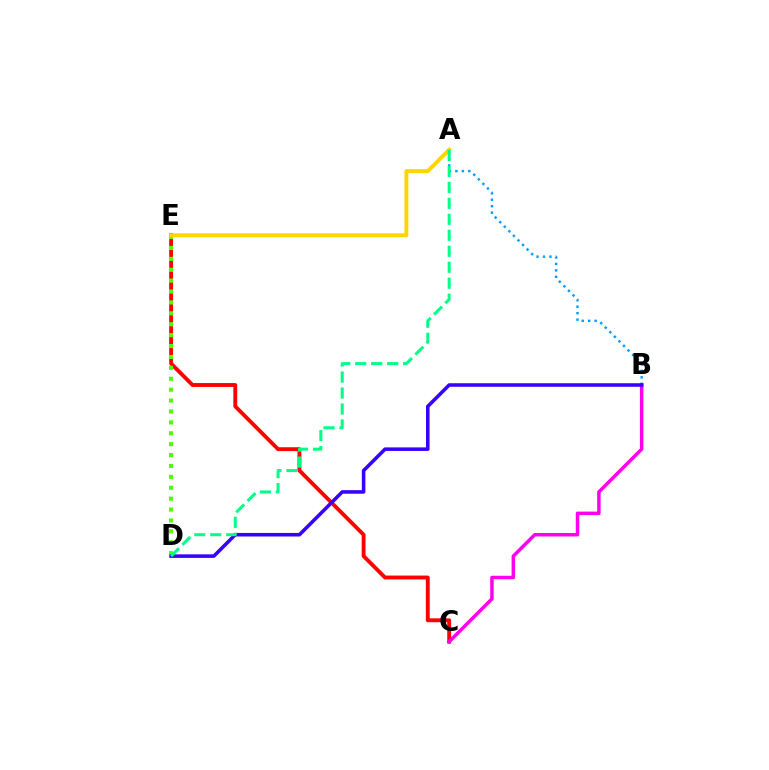{('C', 'E'): [{'color': '#ff0000', 'line_style': 'solid', 'thickness': 2.78}], ('B', 'C'): [{'color': '#ff00ed', 'line_style': 'solid', 'thickness': 2.5}], ('D', 'E'): [{'color': '#4fff00', 'line_style': 'dotted', 'thickness': 2.96}], ('A', 'B'): [{'color': '#009eff', 'line_style': 'dotted', 'thickness': 1.75}], ('B', 'D'): [{'color': '#3700ff', 'line_style': 'solid', 'thickness': 2.56}], ('A', 'E'): [{'color': '#ffd500', 'line_style': 'solid', 'thickness': 2.83}], ('A', 'D'): [{'color': '#00ff86', 'line_style': 'dashed', 'thickness': 2.17}]}